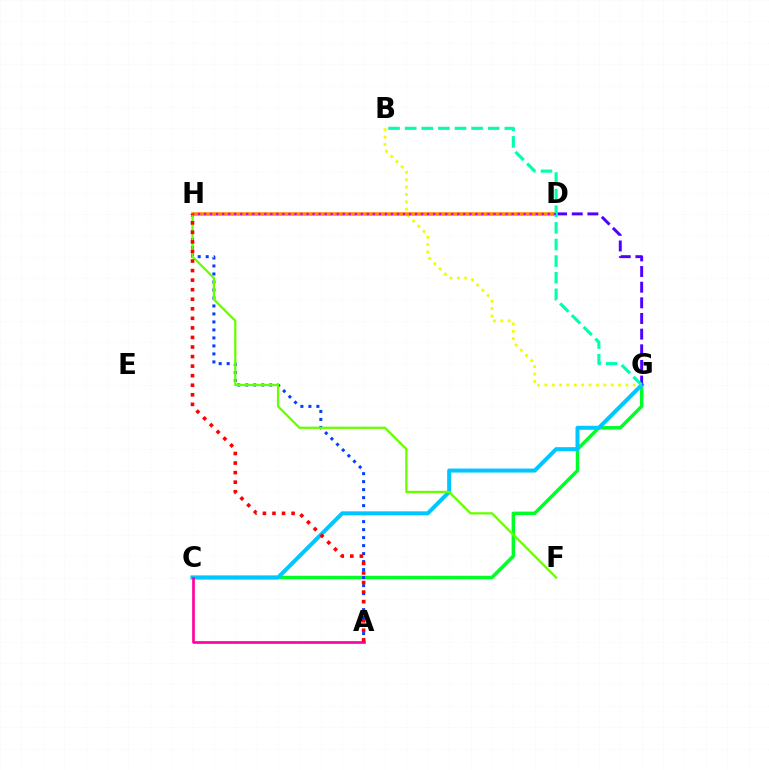{('B', 'G'): [{'color': '#eeff00', 'line_style': 'dotted', 'thickness': 2.0}, {'color': '#00ffaf', 'line_style': 'dashed', 'thickness': 2.26}], ('C', 'G'): [{'color': '#00ff27', 'line_style': 'solid', 'thickness': 2.51}, {'color': '#00c7ff', 'line_style': 'solid', 'thickness': 2.89}], ('A', 'H'): [{'color': '#003fff', 'line_style': 'dotted', 'thickness': 2.17}, {'color': '#ff0000', 'line_style': 'dotted', 'thickness': 2.6}], ('D', 'G'): [{'color': '#4f00ff', 'line_style': 'dashed', 'thickness': 2.13}], ('A', 'C'): [{'color': '#ff00a0', 'line_style': 'solid', 'thickness': 1.92}], ('F', 'H'): [{'color': '#66ff00', 'line_style': 'solid', 'thickness': 1.63}], ('D', 'H'): [{'color': '#ff8800', 'line_style': 'solid', 'thickness': 2.55}, {'color': '#d600ff', 'line_style': 'dotted', 'thickness': 1.64}]}